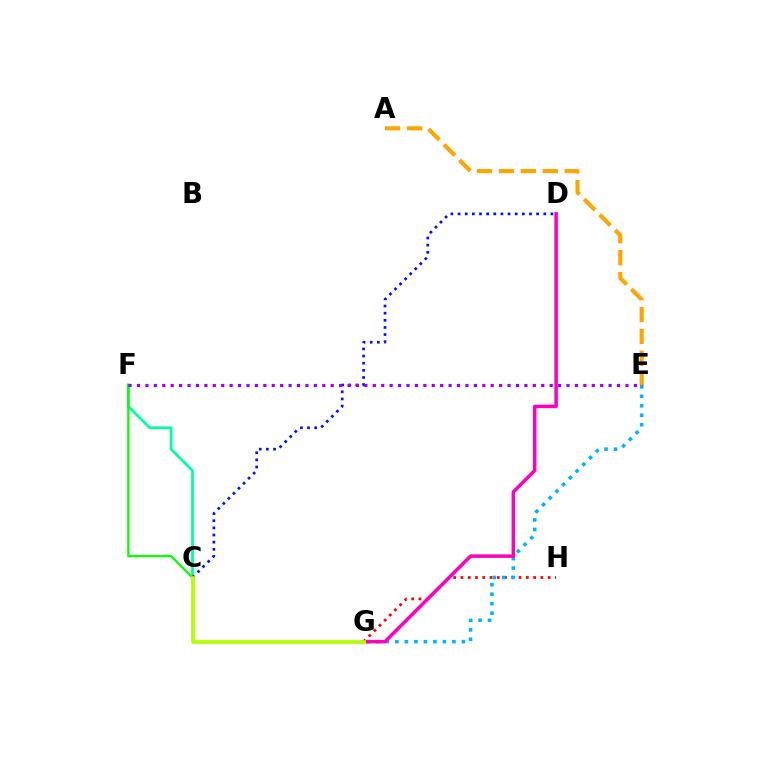{('G', 'H'): [{'color': '#ff0000', 'line_style': 'dotted', 'thickness': 1.97}], ('C', 'F'): [{'color': '#00ff9d', 'line_style': 'solid', 'thickness': 1.99}, {'color': '#08ff00', 'line_style': 'solid', 'thickness': 1.64}], ('E', 'G'): [{'color': '#00b5ff', 'line_style': 'dotted', 'thickness': 2.58}], ('C', 'D'): [{'color': '#0010ff', 'line_style': 'dotted', 'thickness': 1.94}], ('A', 'E'): [{'color': '#ffa500', 'line_style': 'dashed', 'thickness': 2.98}], ('D', 'G'): [{'color': '#ff00bd', 'line_style': 'solid', 'thickness': 2.53}], ('C', 'G'): [{'color': '#b3ff00', 'line_style': 'solid', 'thickness': 2.7}], ('E', 'F'): [{'color': '#9b00ff', 'line_style': 'dotted', 'thickness': 2.29}]}